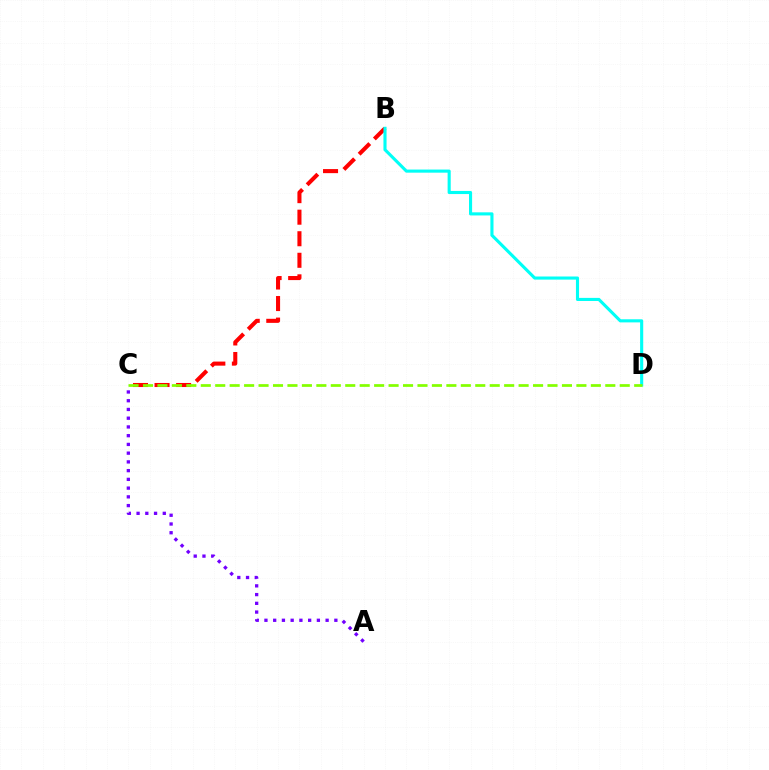{('B', 'C'): [{'color': '#ff0000', 'line_style': 'dashed', 'thickness': 2.93}], ('A', 'C'): [{'color': '#7200ff', 'line_style': 'dotted', 'thickness': 2.37}], ('B', 'D'): [{'color': '#00fff6', 'line_style': 'solid', 'thickness': 2.24}], ('C', 'D'): [{'color': '#84ff00', 'line_style': 'dashed', 'thickness': 1.96}]}